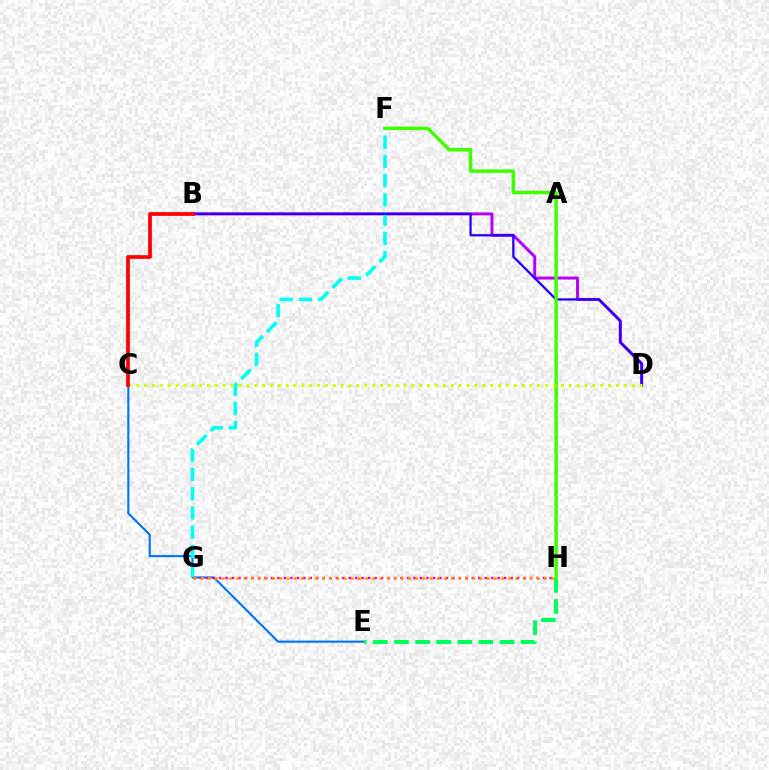{('C', 'E'): [{'color': '#0074ff', 'line_style': 'solid', 'thickness': 1.53}], ('B', 'D'): [{'color': '#b900ff', 'line_style': 'solid', 'thickness': 2.16}, {'color': '#2500ff', 'line_style': 'solid', 'thickness': 1.64}], ('F', 'G'): [{'color': '#00fff6', 'line_style': 'dashed', 'thickness': 2.62}], ('E', 'H'): [{'color': '#00ff5c', 'line_style': 'dashed', 'thickness': 2.87}], ('G', 'H'): [{'color': '#ff00ac', 'line_style': 'dotted', 'thickness': 1.76}, {'color': '#ff9400', 'line_style': 'dotted', 'thickness': 1.94}], ('F', 'H'): [{'color': '#3dff00', 'line_style': 'solid', 'thickness': 2.49}], ('C', 'D'): [{'color': '#d1ff00', 'line_style': 'dotted', 'thickness': 2.14}], ('B', 'C'): [{'color': '#ff0000', 'line_style': 'solid', 'thickness': 2.68}]}